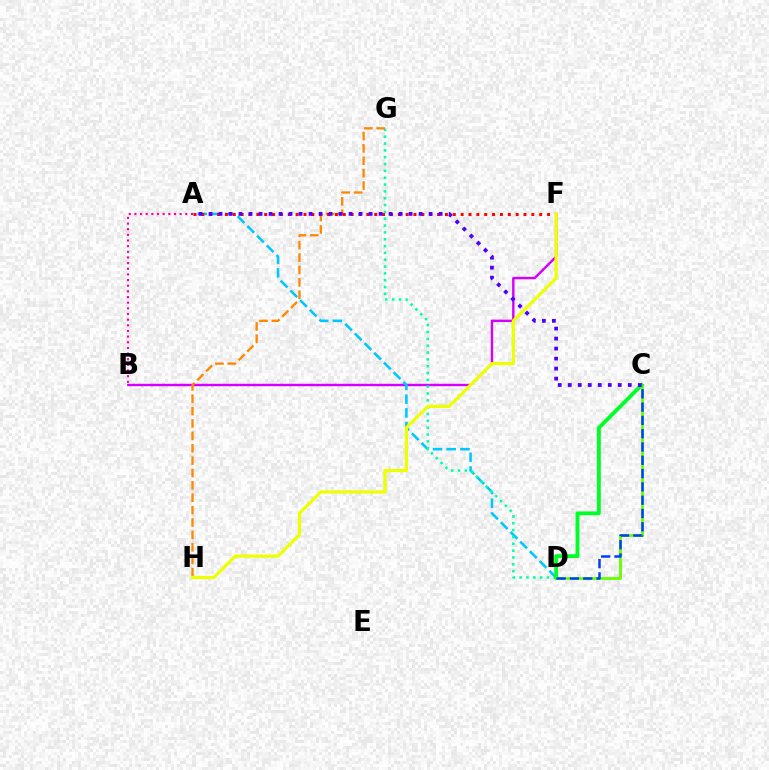{('B', 'F'): [{'color': '#d600ff', 'line_style': 'solid', 'thickness': 1.74}], ('A', 'D'): [{'color': '#00c7ff', 'line_style': 'dashed', 'thickness': 1.86}], ('C', 'D'): [{'color': '#66ff00', 'line_style': 'solid', 'thickness': 2.03}, {'color': '#00ff27', 'line_style': 'solid', 'thickness': 2.77}, {'color': '#003fff', 'line_style': 'dashed', 'thickness': 1.81}], ('A', 'B'): [{'color': '#ff00a0', 'line_style': 'dotted', 'thickness': 1.54}], ('D', 'G'): [{'color': '#00ffaf', 'line_style': 'dotted', 'thickness': 1.86}], ('G', 'H'): [{'color': '#ff8800', 'line_style': 'dashed', 'thickness': 1.68}], ('A', 'F'): [{'color': '#ff0000', 'line_style': 'dotted', 'thickness': 2.13}], ('A', 'C'): [{'color': '#4f00ff', 'line_style': 'dotted', 'thickness': 2.72}], ('F', 'H'): [{'color': '#eeff00', 'line_style': 'solid', 'thickness': 2.3}]}